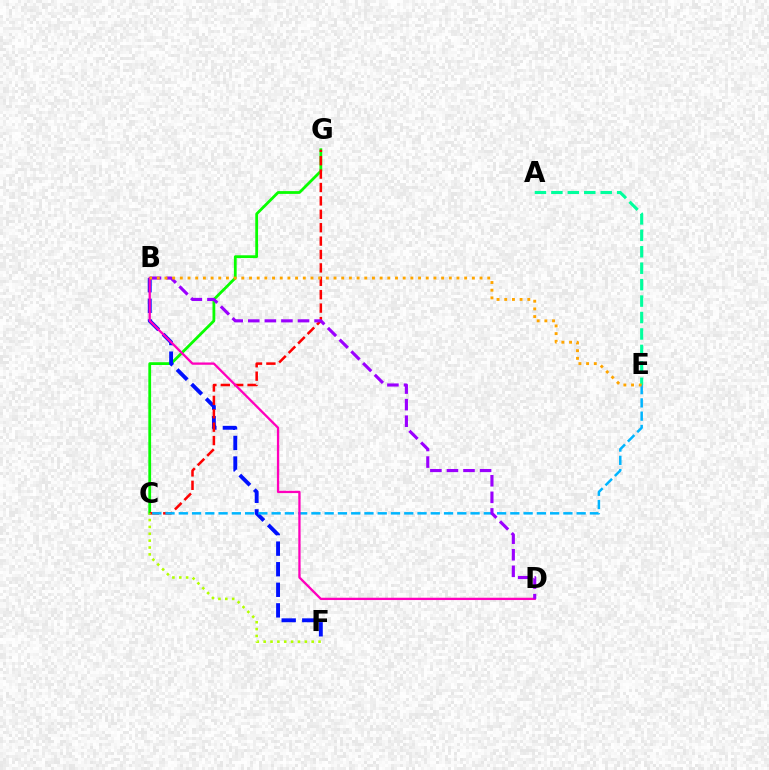{('C', 'G'): [{'color': '#08ff00', 'line_style': 'solid', 'thickness': 2.0}, {'color': '#ff0000', 'line_style': 'dashed', 'thickness': 1.82}], ('B', 'F'): [{'color': '#0010ff', 'line_style': 'dashed', 'thickness': 2.79}], ('A', 'E'): [{'color': '#00ff9d', 'line_style': 'dashed', 'thickness': 2.23}], ('C', 'E'): [{'color': '#00b5ff', 'line_style': 'dashed', 'thickness': 1.8}], ('B', 'D'): [{'color': '#ff00bd', 'line_style': 'solid', 'thickness': 1.66}, {'color': '#9b00ff', 'line_style': 'dashed', 'thickness': 2.25}], ('C', 'F'): [{'color': '#b3ff00', 'line_style': 'dotted', 'thickness': 1.86}], ('B', 'E'): [{'color': '#ffa500', 'line_style': 'dotted', 'thickness': 2.09}]}